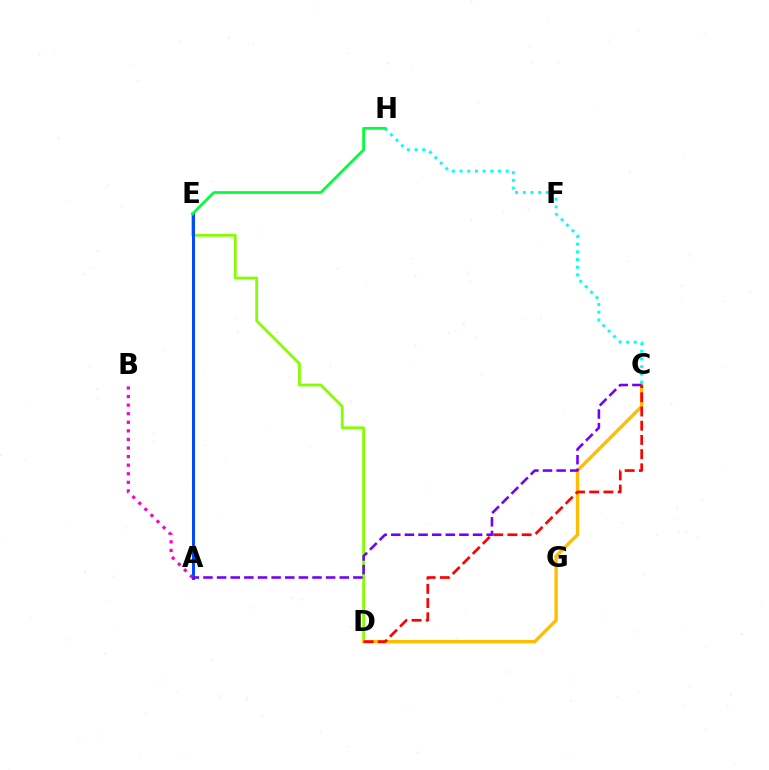{('D', 'E'): [{'color': '#84ff00', 'line_style': 'solid', 'thickness': 2.01}], ('A', 'E'): [{'color': '#004bff', 'line_style': 'solid', 'thickness': 2.17}], ('A', 'B'): [{'color': '#ff00cf', 'line_style': 'dotted', 'thickness': 2.33}], ('C', 'H'): [{'color': '#00fff6', 'line_style': 'dotted', 'thickness': 2.09}], ('E', 'H'): [{'color': '#00ff39', 'line_style': 'solid', 'thickness': 1.97}], ('C', 'D'): [{'color': '#ffbd00', 'line_style': 'solid', 'thickness': 2.43}, {'color': '#ff0000', 'line_style': 'dashed', 'thickness': 1.93}], ('A', 'C'): [{'color': '#7200ff', 'line_style': 'dashed', 'thickness': 1.85}]}